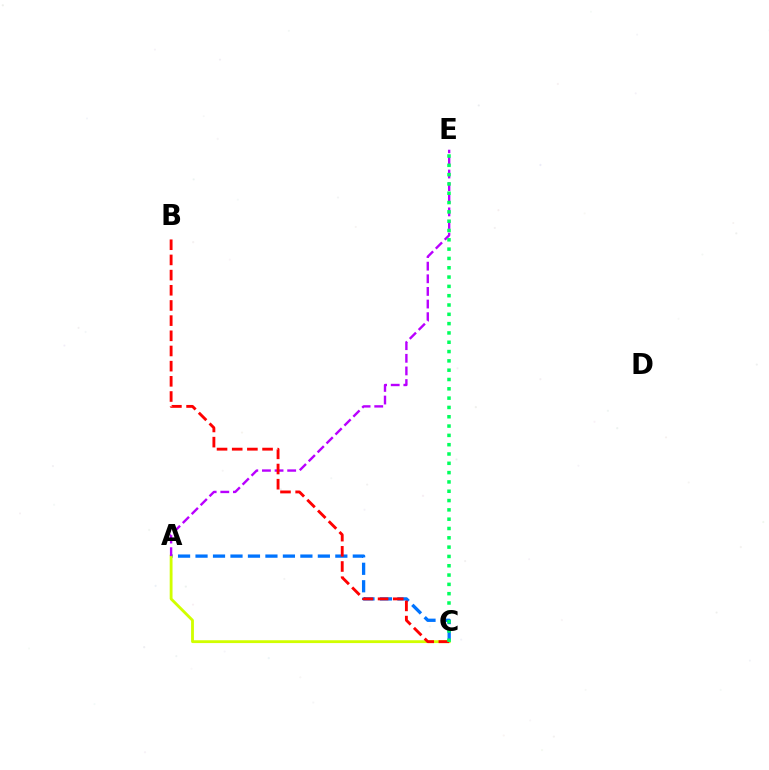{('A', 'C'): [{'color': '#0074ff', 'line_style': 'dashed', 'thickness': 2.37}, {'color': '#d1ff00', 'line_style': 'solid', 'thickness': 2.04}], ('A', 'E'): [{'color': '#b900ff', 'line_style': 'dashed', 'thickness': 1.72}], ('B', 'C'): [{'color': '#ff0000', 'line_style': 'dashed', 'thickness': 2.06}], ('C', 'E'): [{'color': '#00ff5c', 'line_style': 'dotted', 'thickness': 2.53}]}